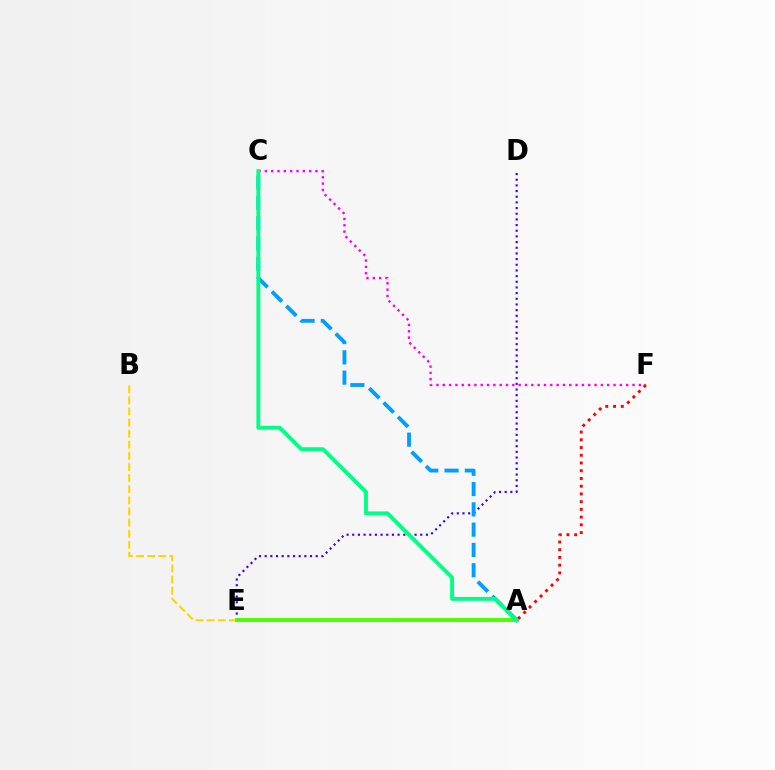{('C', 'F'): [{'color': '#ff00ed', 'line_style': 'dotted', 'thickness': 1.72}], ('D', 'E'): [{'color': '#3700ff', 'line_style': 'dotted', 'thickness': 1.54}], ('B', 'E'): [{'color': '#ffd500', 'line_style': 'dashed', 'thickness': 1.51}], ('A', 'E'): [{'color': '#4fff00', 'line_style': 'solid', 'thickness': 2.83}], ('A', 'F'): [{'color': '#ff0000', 'line_style': 'dotted', 'thickness': 2.1}], ('A', 'C'): [{'color': '#009eff', 'line_style': 'dashed', 'thickness': 2.76}, {'color': '#00ff86', 'line_style': 'solid', 'thickness': 2.79}]}